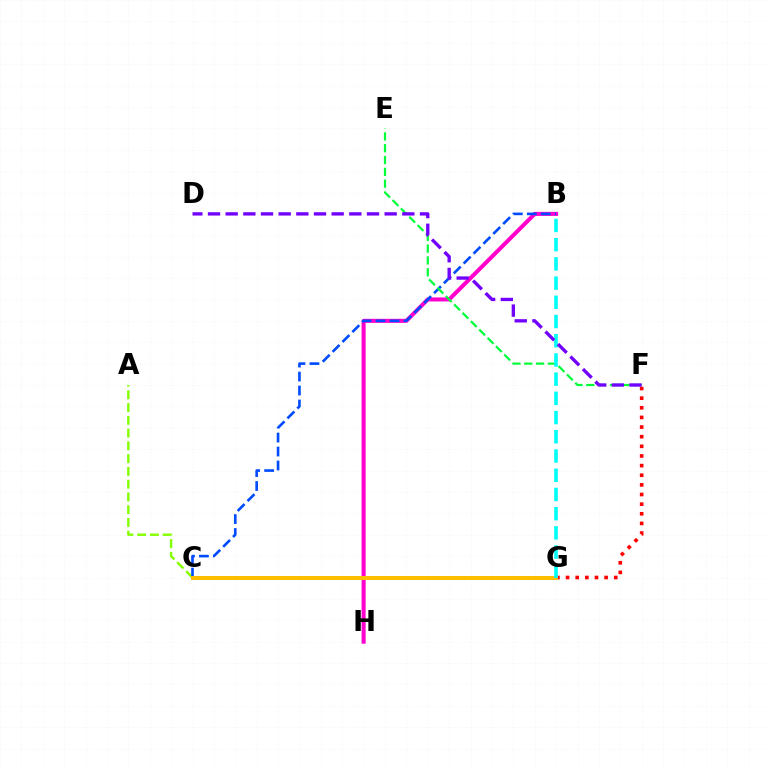{('A', 'C'): [{'color': '#84ff00', 'line_style': 'dashed', 'thickness': 1.74}], ('B', 'H'): [{'color': '#ff00cf', 'line_style': 'solid', 'thickness': 2.92}], ('F', 'G'): [{'color': '#ff0000', 'line_style': 'dotted', 'thickness': 2.62}], ('B', 'C'): [{'color': '#004bff', 'line_style': 'dashed', 'thickness': 1.9}], ('C', 'G'): [{'color': '#ffbd00', 'line_style': 'solid', 'thickness': 2.88}], ('E', 'F'): [{'color': '#00ff39', 'line_style': 'dashed', 'thickness': 1.6}], ('B', 'G'): [{'color': '#00fff6', 'line_style': 'dashed', 'thickness': 2.61}], ('D', 'F'): [{'color': '#7200ff', 'line_style': 'dashed', 'thickness': 2.4}]}